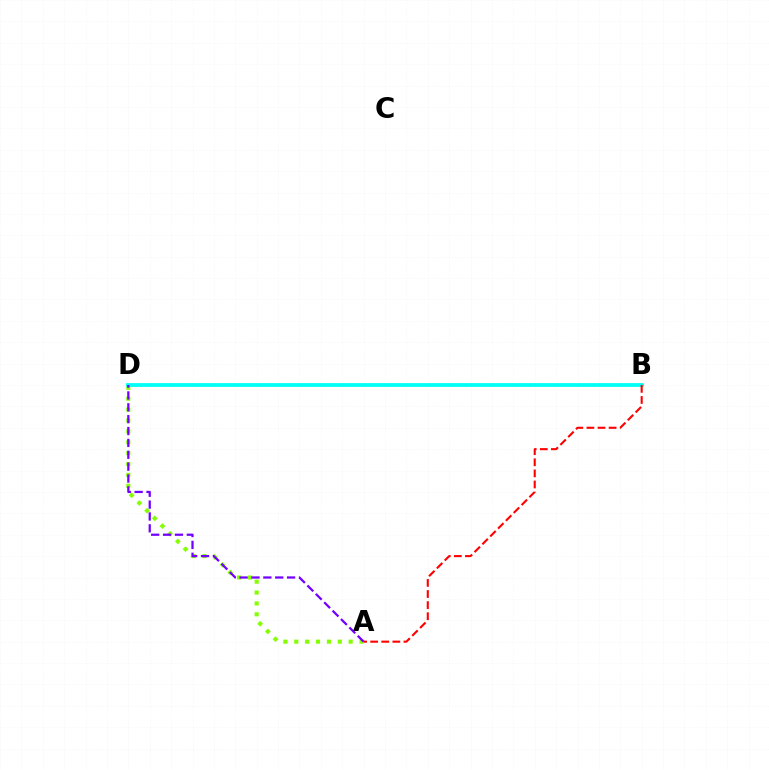{('A', 'D'): [{'color': '#84ff00', 'line_style': 'dotted', 'thickness': 2.96}, {'color': '#7200ff', 'line_style': 'dashed', 'thickness': 1.61}], ('B', 'D'): [{'color': '#00fff6', 'line_style': 'solid', 'thickness': 2.71}], ('A', 'B'): [{'color': '#ff0000', 'line_style': 'dashed', 'thickness': 1.51}]}